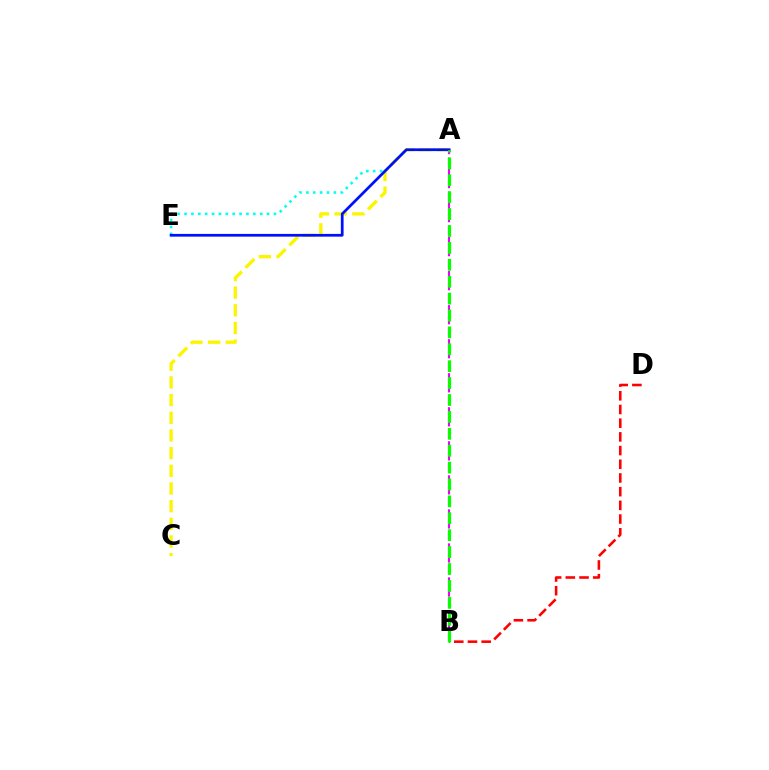{('A', 'E'): [{'color': '#00fff6', 'line_style': 'dotted', 'thickness': 1.87}, {'color': '#0010ff', 'line_style': 'solid', 'thickness': 1.97}], ('A', 'C'): [{'color': '#fcf500', 'line_style': 'dashed', 'thickness': 2.4}], ('B', 'D'): [{'color': '#ff0000', 'line_style': 'dashed', 'thickness': 1.86}], ('A', 'B'): [{'color': '#ee00ff', 'line_style': 'dashed', 'thickness': 1.54}, {'color': '#08ff00', 'line_style': 'dashed', 'thickness': 2.3}]}